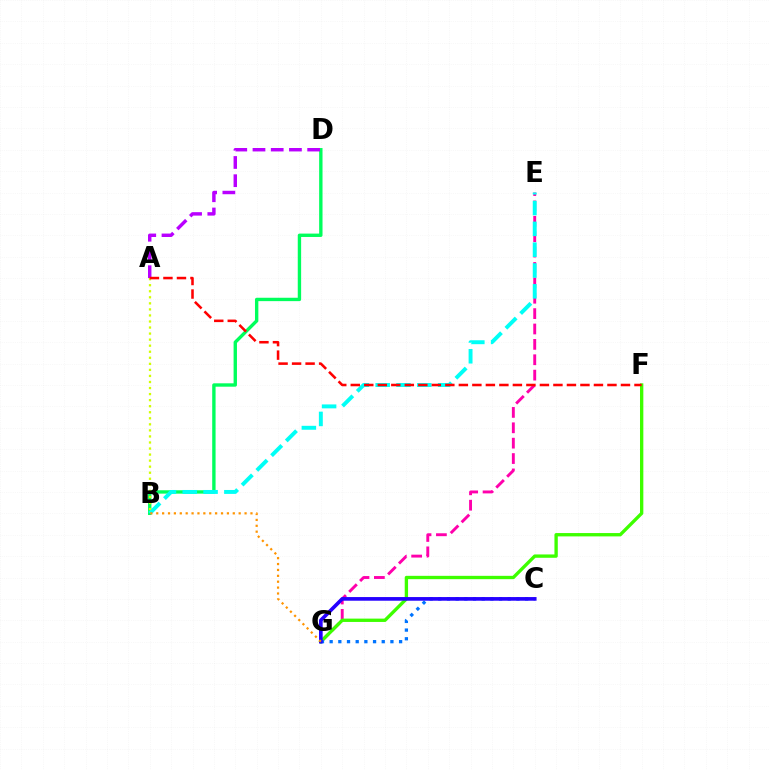{('E', 'G'): [{'color': '#ff00ac', 'line_style': 'dashed', 'thickness': 2.09}], ('F', 'G'): [{'color': '#3dff00', 'line_style': 'solid', 'thickness': 2.4}], ('C', 'G'): [{'color': '#0074ff', 'line_style': 'dotted', 'thickness': 2.36}, {'color': '#2500ff', 'line_style': 'solid', 'thickness': 2.63}], ('B', 'D'): [{'color': '#00ff5c', 'line_style': 'solid', 'thickness': 2.43}], ('B', 'E'): [{'color': '#00fff6', 'line_style': 'dashed', 'thickness': 2.83}], ('A', 'B'): [{'color': '#d1ff00', 'line_style': 'dotted', 'thickness': 1.64}], ('A', 'D'): [{'color': '#b900ff', 'line_style': 'dashed', 'thickness': 2.48}], ('B', 'G'): [{'color': '#ff9400', 'line_style': 'dotted', 'thickness': 1.6}], ('A', 'F'): [{'color': '#ff0000', 'line_style': 'dashed', 'thickness': 1.84}]}